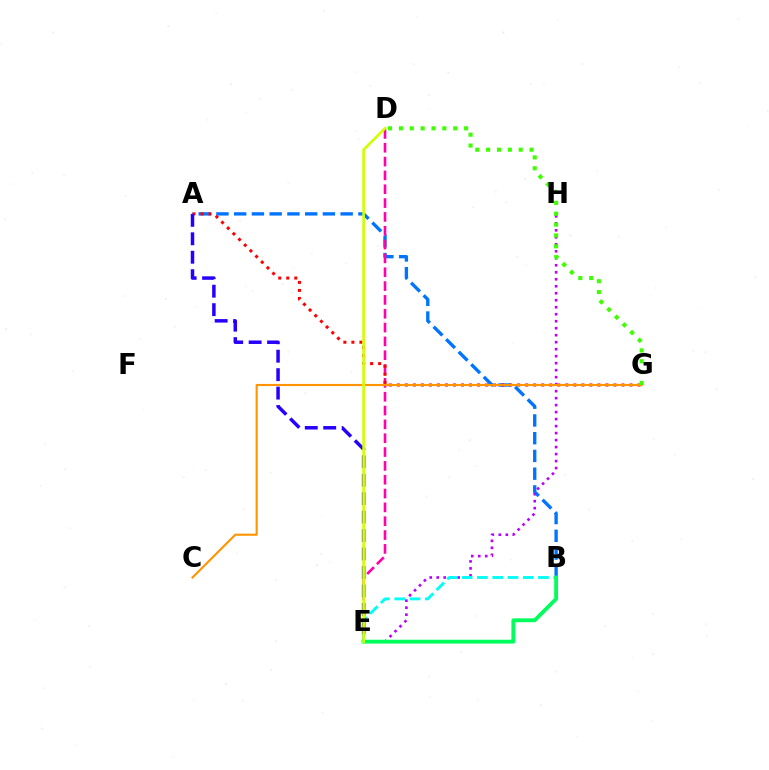{('A', 'B'): [{'color': '#0074ff', 'line_style': 'dashed', 'thickness': 2.41}], ('E', 'H'): [{'color': '#b900ff', 'line_style': 'dotted', 'thickness': 1.9}], ('D', 'E'): [{'color': '#ff00ac', 'line_style': 'dashed', 'thickness': 1.88}, {'color': '#d1ff00', 'line_style': 'solid', 'thickness': 1.91}], ('B', 'E'): [{'color': '#00fff6', 'line_style': 'dashed', 'thickness': 2.07}, {'color': '#00ff5c', 'line_style': 'solid', 'thickness': 2.77}], ('A', 'G'): [{'color': '#ff0000', 'line_style': 'dotted', 'thickness': 2.18}], ('A', 'E'): [{'color': '#2500ff', 'line_style': 'dashed', 'thickness': 2.51}], ('C', 'G'): [{'color': '#ff9400', 'line_style': 'solid', 'thickness': 1.53}], ('D', 'G'): [{'color': '#3dff00', 'line_style': 'dotted', 'thickness': 2.95}]}